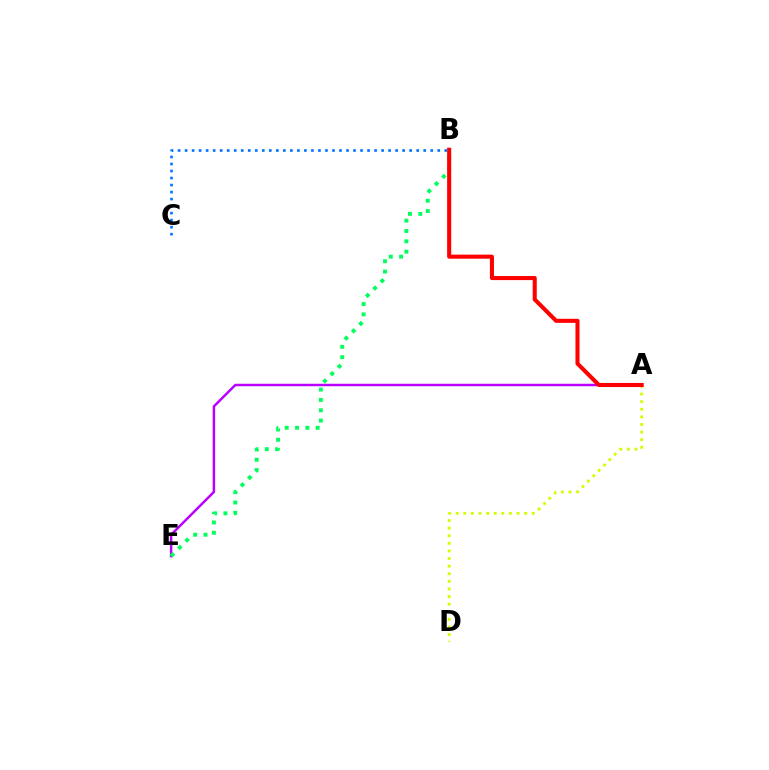{('B', 'C'): [{'color': '#0074ff', 'line_style': 'dotted', 'thickness': 1.91}], ('A', 'E'): [{'color': '#b900ff', 'line_style': 'solid', 'thickness': 1.78}], ('B', 'E'): [{'color': '#00ff5c', 'line_style': 'dotted', 'thickness': 2.81}], ('A', 'D'): [{'color': '#d1ff00', 'line_style': 'dotted', 'thickness': 2.07}], ('A', 'B'): [{'color': '#ff0000', 'line_style': 'solid', 'thickness': 2.93}]}